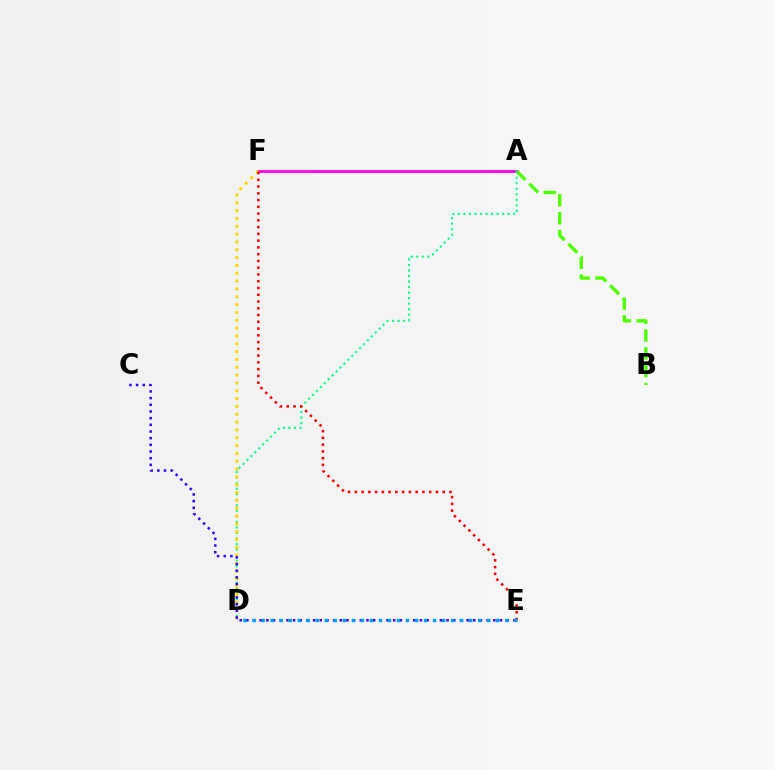{('A', 'F'): [{'color': '#ff00ed', 'line_style': 'solid', 'thickness': 1.99}], ('A', 'B'): [{'color': '#4fff00', 'line_style': 'dashed', 'thickness': 2.42}], ('A', 'D'): [{'color': '#00ff86', 'line_style': 'dotted', 'thickness': 1.5}], ('D', 'F'): [{'color': '#ffd500', 'line_style': 'dotted', 'thickness': 2.13}], ('C', 'E'): [{'color': '#3700ff', 'line_style': 'dotted', 'thickness': 1.81}], ('E', 'F'): [{'color': '#ff0000', 'line_style': 'dotted', 'thickness': 1.84}], ('D', 'E'): [{'color': '#009eff', 'line_style': 'dotted', 'thickness': 2.45}]}